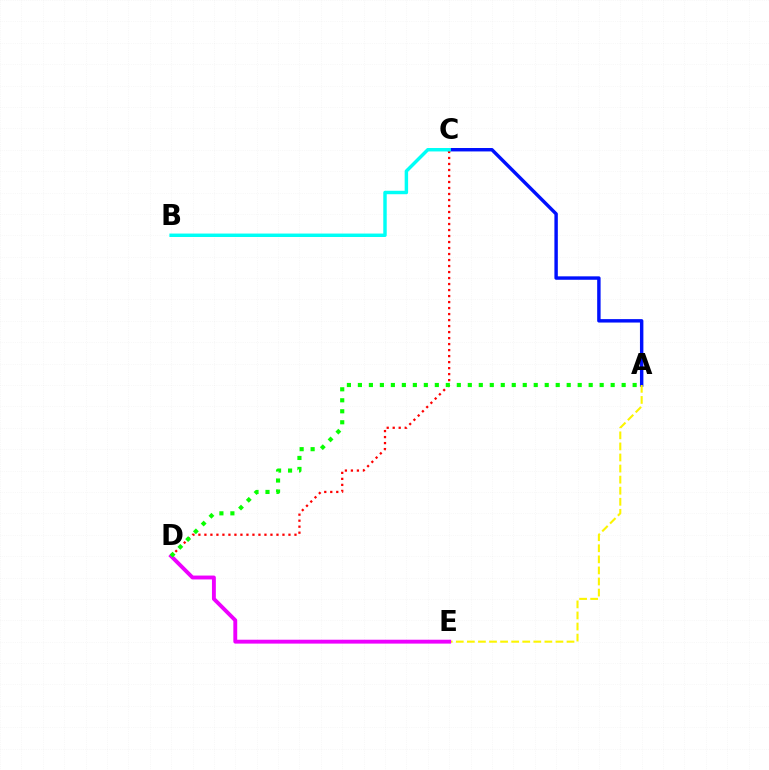{('A', 'C'): [{'color': '#0010ff', 'line_style': 'solid', 'thickness': 2.47}], ('A', 'E'): [{'color': '#fcf500', 'line_style': 'dashed', 'thickness': 1.5}], ('C', 'D'): [{'color': '#ff0000', 'line_style': 'dotted', 'thickness': 1.63}], ('B', 'C'): [{'color': '#00fff6', 'line_style': 'solid', 'thickness': 2.48}], ('D', 'E'): [{'color': '#ee00ff', 'line_style': 'solid', 'thickness': 2.8}], ('A', 'D'): [{'color': '#08ff00', 'line_style': 'dotted', 'thickness': 2.99}]}